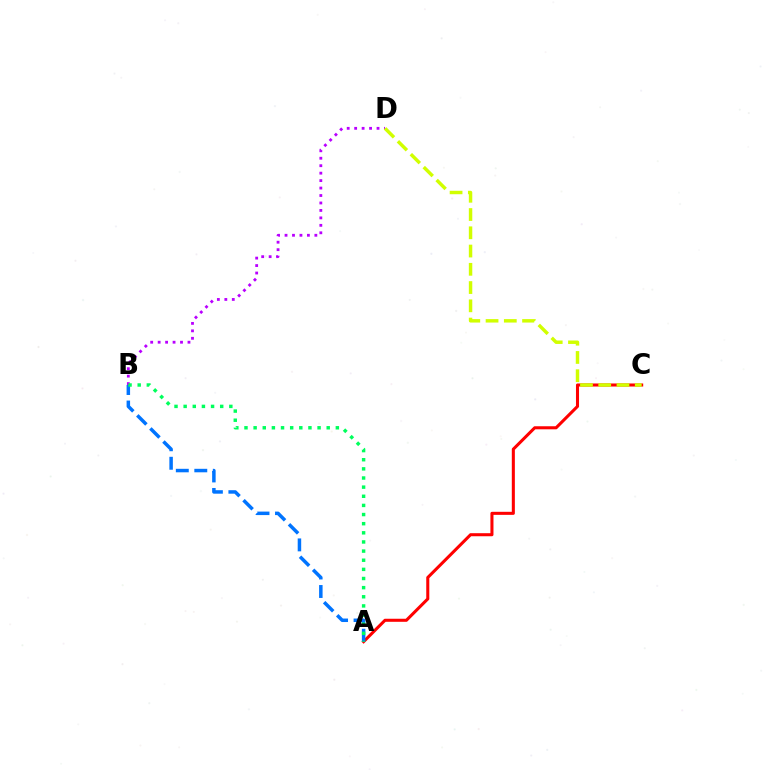{('A', 'C'): [{'color': '#ff0000', 'line_style': 'solid', 'thickness': 2.2}], ('B', 'D'): [{'color': '#b900ff', 'line_style': 'dotted', 'thickness': 2.03}], ('A', 'B'): [{'color': '#0074ff', 'line_style': 'dashed', 'thickness': 2.51}, {'color': '#00ff5c', 'line_style': 'dotted', 'thickness': 2.48}], ('C', 'D'): [{'color': '#d1ff00', 'line_style': 'dashed', 'thickness': 2.48}]}